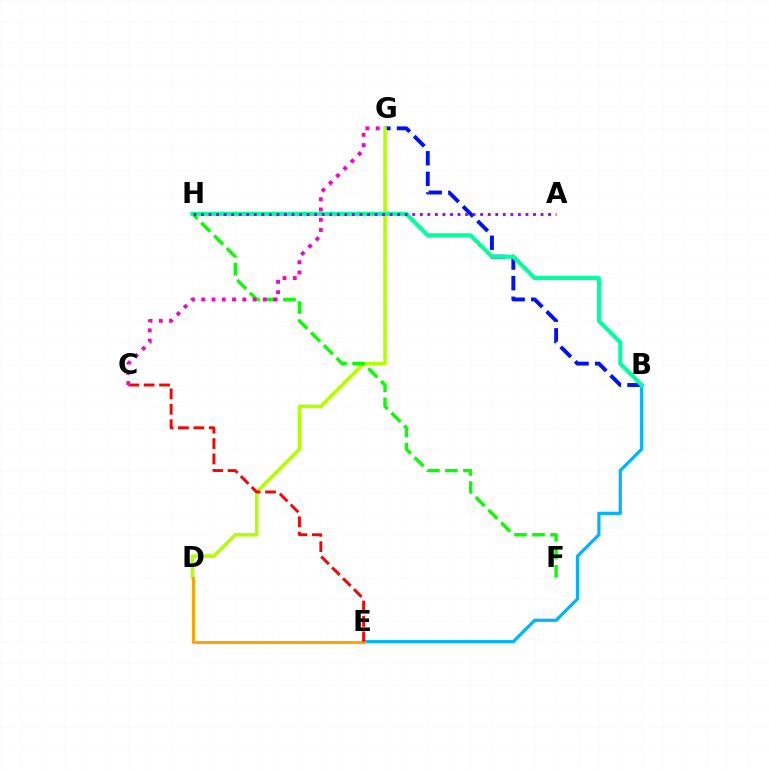{('B', 'G'): [{'color': '#0010ff', 'line_style': 'dashed', 'thickness': 2.8}], ('D', 'G'): [{'color': '#b3ff00', 'line_style': 'solid', 'thickness': 2.58}], ('F', 'H'): [{'color': '#08ff00', 'line_style': 'dashed', 'thickness': 2.45}], ('B', 'E'): [{'color': '#00b5ff', 'line_style': 'solid', 'thickness': 2.32}], ('D', 'E'): [{'color': '#ffa500', 'line_style': 'solid', 'thickness': 2.23}], ('B', 'H'): [{'color': '#00ff9d', 'line_style': 'solid', 'thickness': 2.94}], ('A', 'H'): [{'color': '#9b00ff', 'line_style': 'dotted', 'thickness': 2.05}], ('C', 'E'): [{'color': '#ff0000', 'line_style': 'dashed', 'thickness': 2.09}], ('C', 'G'): [{'color': '#ff00bd', 'line_style': 'dotted', 'thickness': 2.79}]}